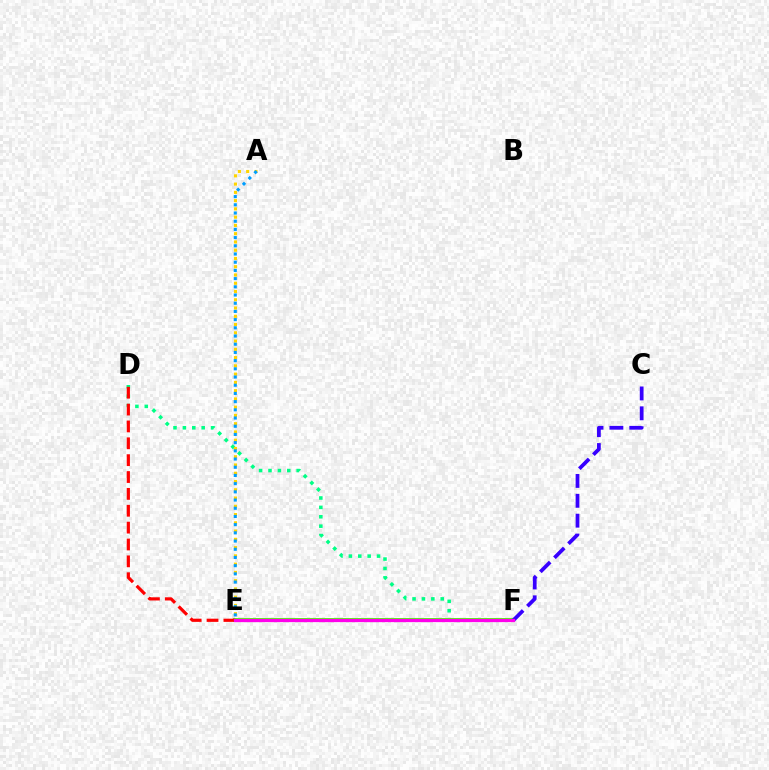{('D', 'F'): [{'color': '#00ff86', 'line_style': 'dotted', 'thickness': 2.55}], ('E', 'F'): [{'color': '#4fff00', 'line_style': 'solid', 'thickness': 2.82}, {'color': '#ff00ed', 'line_style': 'solid', 'thickness': 2.35}], ('C', 'F'): [{'color': '#3700ff', 'line_style': 'dashed', 'thickness': 2.7}], ('D', 'E'): [{'color': '#ff0000', 'line_style': 'dashed', 'thickness': 2.29}], ('A', 'E'): [{'color': '#ffd500', 'line_style': 'dotted', 'thickness': 2.24}, {'color': '#009eff', 'line_style': 'dotted', 'thickness': 2.23}]}